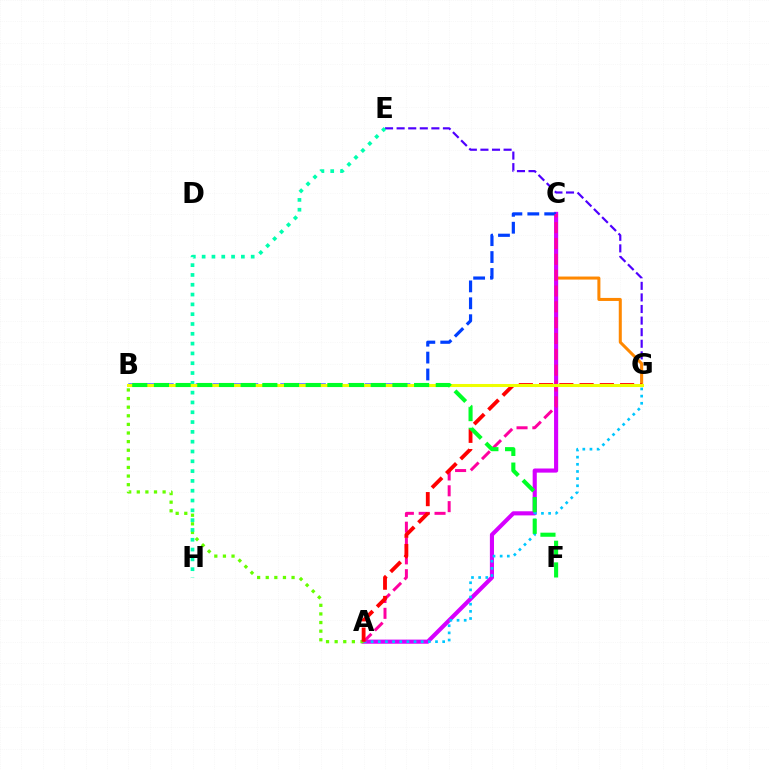{('E', 'G'): [{'color': '#4f00ff', 'line_style': 'dashed', 'thickness': 1.57}], ('C', 'G'): [{'color': '#ff8800', 'line_style': 'solid', 'thickness': 2.18}], ('A', 'C'): [{'color': '#d600ff', 'line_style': 'solid', 'thickness': 2.97}, {'color': '#ff00a0', 'line_style': 'dashed', 'thickness': 2.15}], ('A', 'G'): [{'color': '#00c7ff', 'line_style': 'dotted', 'thickness': 1.94}, {'color': '#ff0000', 'line_style': 'dashed', 'thickness': 2.75}], ('B', 'C'): [{'color': '#003fff', 'line_style': 'dashed', 'thickness': 2.3}], ('A', 'B'): [{'color': '#66ff00', 'line_style': 'dotted', 'thickness': 2.34}], ('E', 'H'): [{'color': '#00ffaf', 'line_style': 'dotted', 'thickness': 2.66}], ('B', 'G'): [{'color': '#eeff00', 'line_style': 'solid', 'thickness': 2.19}], ('B', 'F'): [{'color': '#00ff27', 'line_style': 'dashed', 'thickness': 2.95}]}